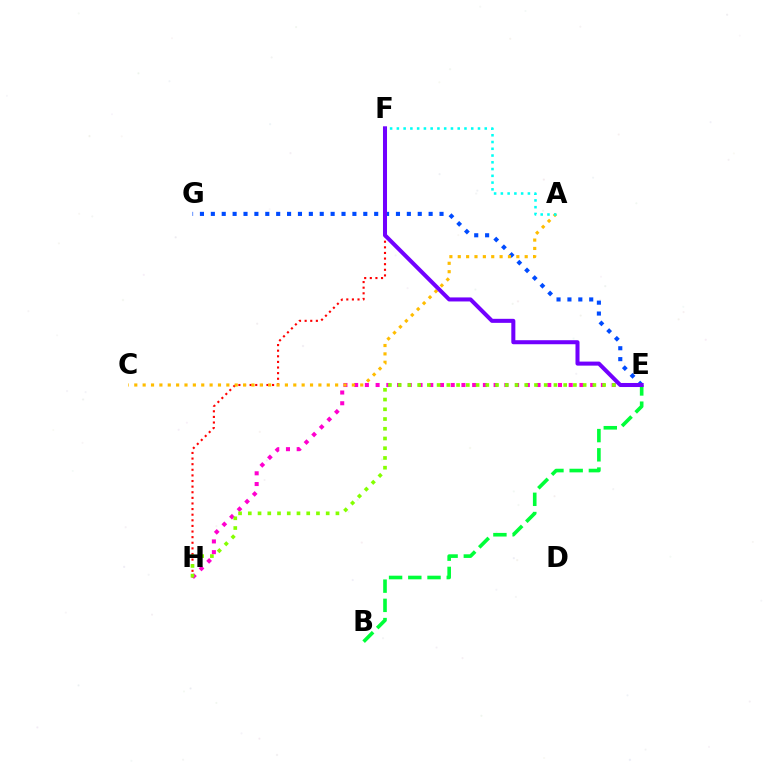{('E', 'G'): [{'color': '#004bff', 'line_style': 'dotted', 'thickness': 2.96}], ('F', 'H'): [{'color': '#ff0000', 'line_style': 'dotted', 'thickness': 1.53}], ('B', 'E'): [{'color': '#00ff39', 'line_style': 'dashed', 'thickness': 2.61}], ('E', 'H'): [{'color': '#ff00cf', 'line_style': 'dotted', 'thickness': 2.92}, {'color': '#84ff00', 'line_style': 'dotted', 'thickness': 2.65}], ('A', 'C'): [{'color': '#ffbd00', 'line_style': 'dotted', 'thickness': 2.27}], ('E', 'F'): [{'color': '#7200ff', 'line_style': 'solid', 'thickness': 2.9}], ('A', 'F'): [{'color': '#00fff6', 'line_style': 'dotted', 'thickness': 1.84}]}